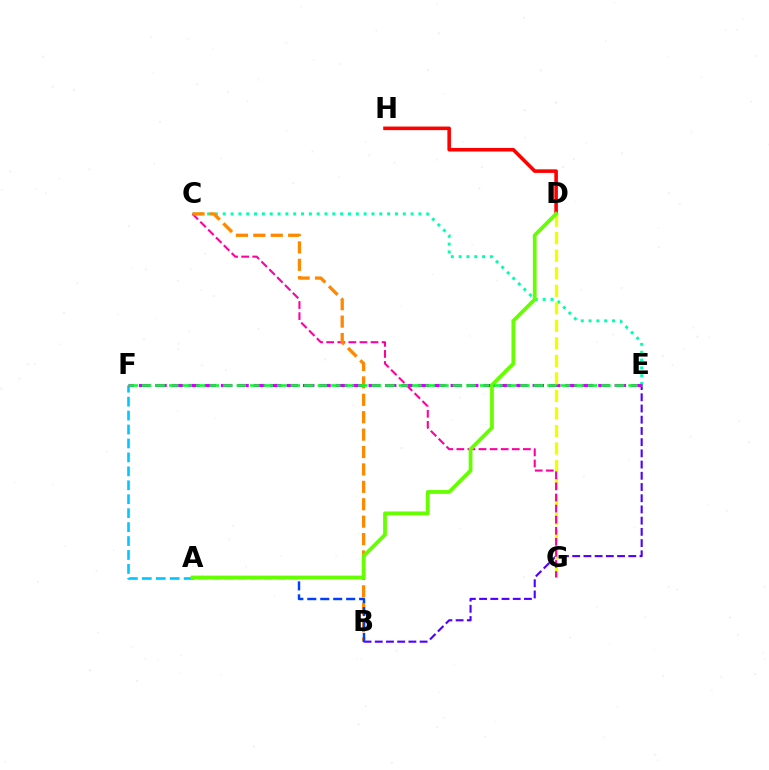{('D', 'H'): [{'color': '#ff0000', 'line_style': 'solid', 'thickness': 2.58}], ('C', 'E'): [{'color': '#00ffaf', 'line_style': 'dotted', 'thickness': 2.13}], ('B', 'E'): [{'color': '#4f00ff', 'line_style': 'dashed', 'thickness': 1.52}], ('A', 'F'): [{'color': '#00c7ff', 'line_style': 'dashed', 'thickness': 1.89}], ('E', 'F'): [{'color': '#d600ff', 'line_style': 'dashed', 'thickness': 2.23}, {'color': '#00ff27', 'line_style': 'dashed', 'thickness': 1.84}], ('D', 'G'): [{'color': '#eeff00', 'line_style': 'dashed', 'thickness': 2.38}], ('C', 'G'): [{'color': '#ff00a0', 'line_style': 'dashed', 'thickness': 1.51}], ('B', 'C'): [{'color': '#ff8800', 'line_style': 'dashed', 'thickness': 2.36}], ('A', 'B'): [{'color': '#003fff', 'line_style': 'dashed', 'thickness': 1.76}], ('A', 'D'): [{'color': '#66ff00', 'line_style': 'solid', 'thickness': 2.71}]}